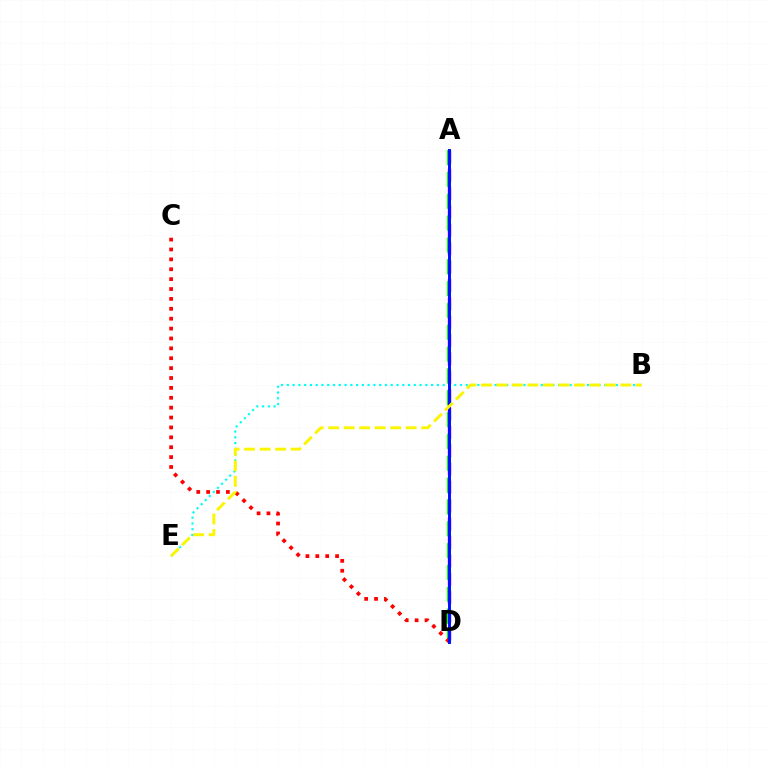{('A', 'D'): [{'color': '#ee00ff', 'line_style': 'dashed', 'thickness': 2.49}, {'color': '#08ff00', 'line_style': 'dashed', 'thickness': 2.97}, {'color': '#0010ff', 'line_style': 'solid', 'thickness': 2.12}], ('B', 'E'): [{'color': '#00fff6', 'line_style': 'dotted', 'thickness': 1.57}, {'color': '#fcf500', 'line_style': 'dashed', 'thickness': 2.1}], ('C', 'D'): [{'color': '#ff0000', 'line_style': 'dotted', 'thickness': 2.69}]}